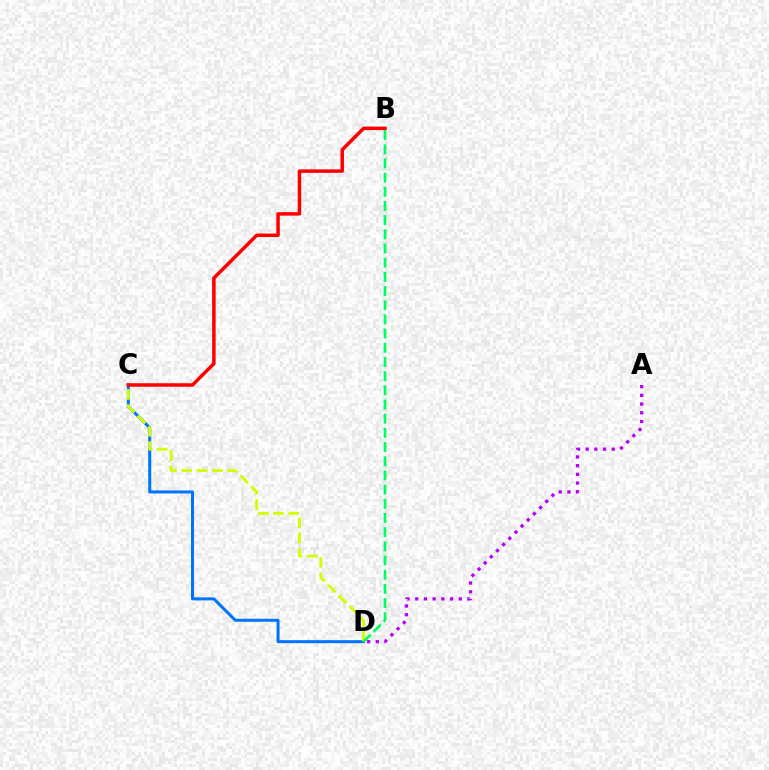{('C', 'D'): [{'color': '#0074ff', 'line_style': 'solid', 'thickness': 2.16}, {'color': '#d1ff00', 'line_style': 'dashed', 'thickness': 2.07}], ('B', 'C'): [{'color': '#ff0000', 'line_style': 'solid', 'thickness': 2.51}], ('A', 'D'): [{'color': '#b900ff', 'line_style': 'dotted', 'thickness': 2.37}], ('B', 'D'): [{'color': '#00ff5c', 'line_style': 'dashed', 'thickness': 1.93}]}